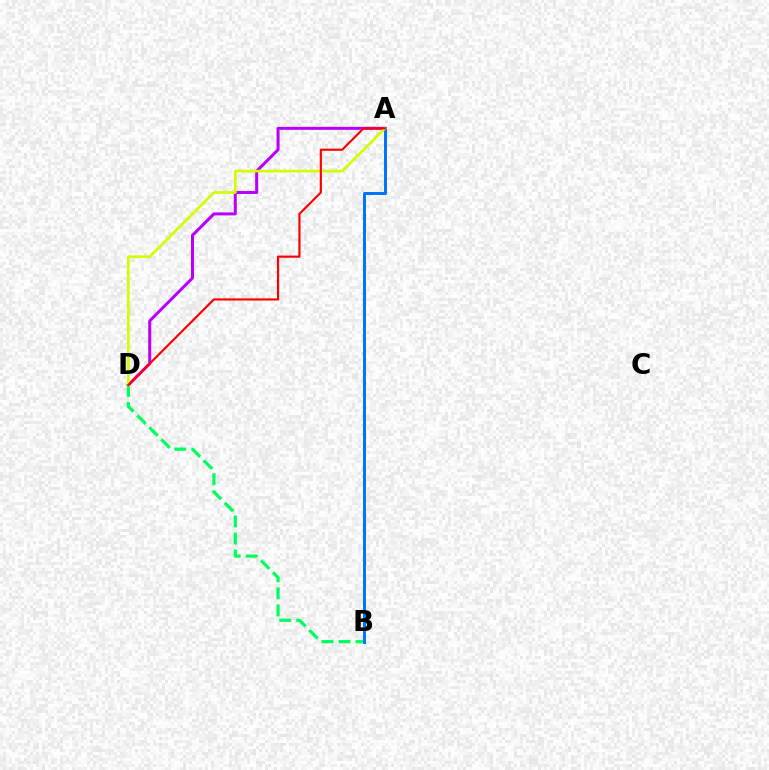{('A', 'D'): [{'color': '#b900ff', 'line_style': 'solid', 'thickness': 2.17}, {'color': '#d1ff00', 'line_style': 'solid', 'thickness': 1.93}, {'color': '#ff0000', 'line_style': 'solid', 'thickness': 1.56}], ('B', 'D'): [{'color': '#00ff5c', 'line_style': 'dashed', 'thickness': 2.31}], ('A', 'B'): [{'color': '#0074ff', 'line_style': 'solid', 'thickness': 2.15}]}